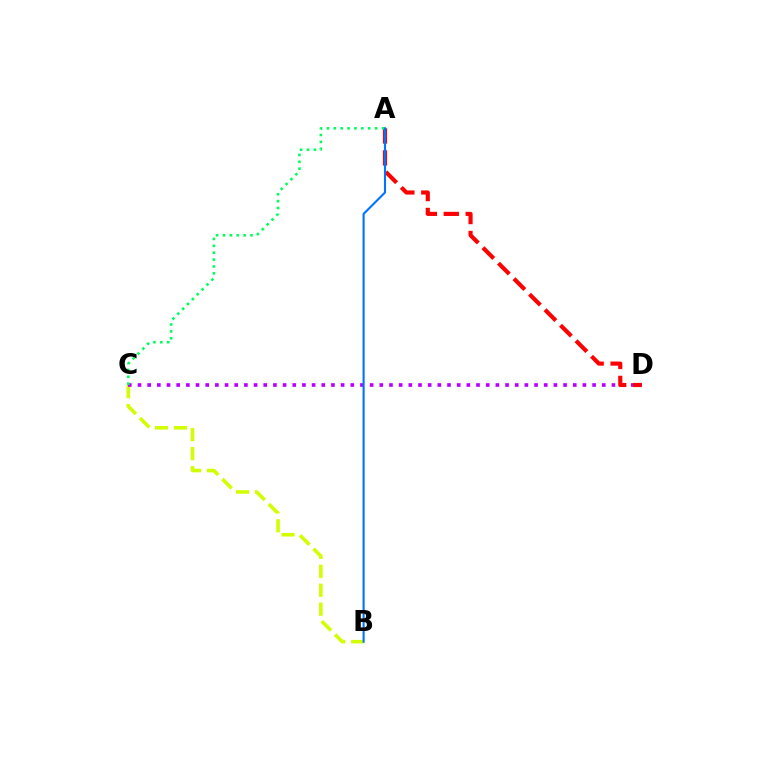{('B', 'C'): [{'color': '#d1ff00', 'line_style': 'dashed', 'thickness': 2.57}], ('C', 'D'): [{'color': '#b900ff', 'line_style': 'dotted', 'thickness': 2.63}], ('A', 'D'): [{'color': '#ff0000', 'line_style': 'dashed', 'thickness': 2.98}], ('A', 'C'): [{'color': '#00ff5c', 'line_style': 'dotted', 'thickness': 1.87}], ('A', 'B'): [{'color': '#0074ff', 'line_style': 'solid', 'thickness': 1.52}]}